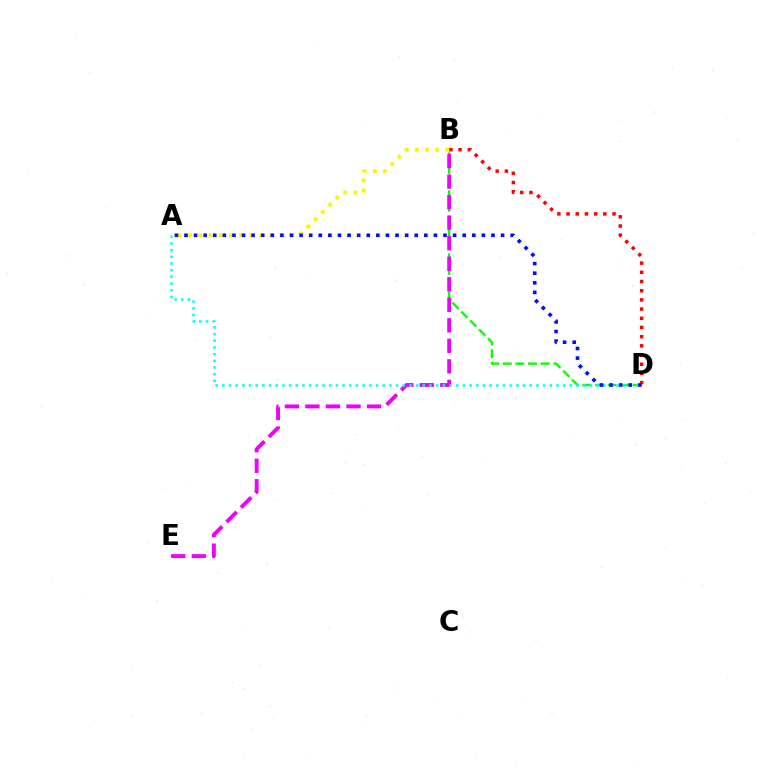{('B', 'D'): [{'color': '#08ff00', 'line_style': 'dashed', 'thickness': 1.71}, {'color': '#ff0000', 'line_style': 'dotted', 'thickness': 2.5}], ('B', 'E'): [{'color': '#ee00ff', 'line_style': 'dashed', 'thickness': 2.79}], ('A', 'D'): [{'color': '#00fff6', 'line_style': 'dotted', 'thickness': 1.82}, {'color': '#0010ff', 'line_style': 'dotted', 'thickness': 2.61}], ('A', 'B'): [{'color': '#fcf500', 'line_style': 'dotted', 'thickness': 2.76}]}